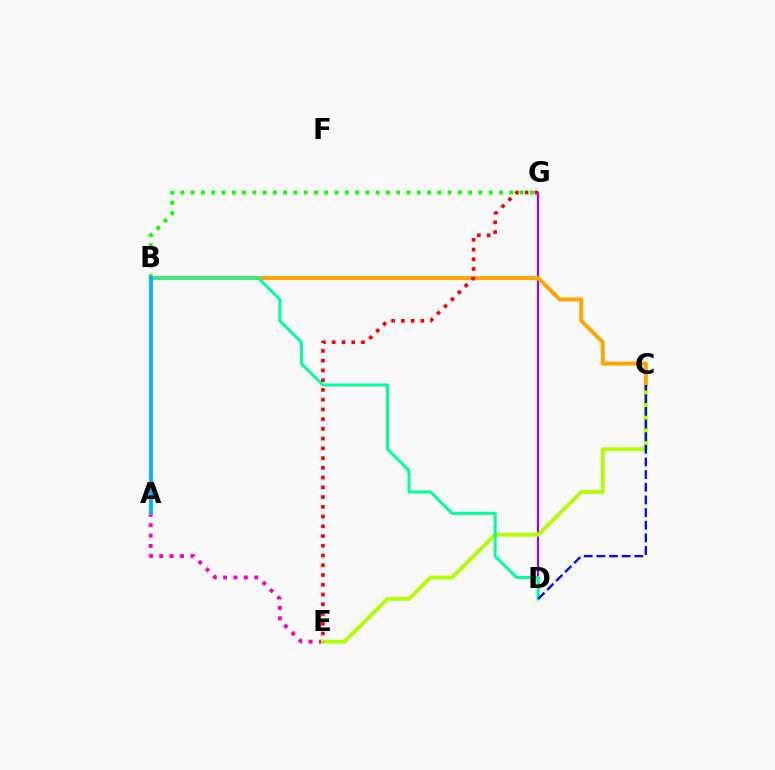{('D', 'G'): [{'color': '#9b00ff', 'line_style': 'solid', 'thickness': 1.55}], ('B', 'G'): [{'color': '#08ff00', 'line_style': 'dotted', 'thickness': 2.79}], ('A', 'E'): [{'color': '#ff00bd', 'line_style': 'dotted', 'thickness': 2.82}], ('C', 'E'): [{'color': '#b3ff00', 'line_style': 'solid', 'thickness': 2.79}], ('B', 'C'): [{'color': '#ffa500', 'line_style': 'solid', 'thickness': 2.86}], ('B', 'D'): [{'color': '#00ff9d', 'line_style': 'solid', 'thickness': 2.19}], ('C', 'D'): [{'color': '#0010ff', 'line_style': 'dashed', 'thickness': 1.72}], ('E', 'G'): [{'color': '#ff0000', 'line_style': 'dotted', 'thickness': 2.65}], ('A', 'B'): [{'color': '#00b5ff', 'line_style': 'solid', 'thickness': 2.75}]}